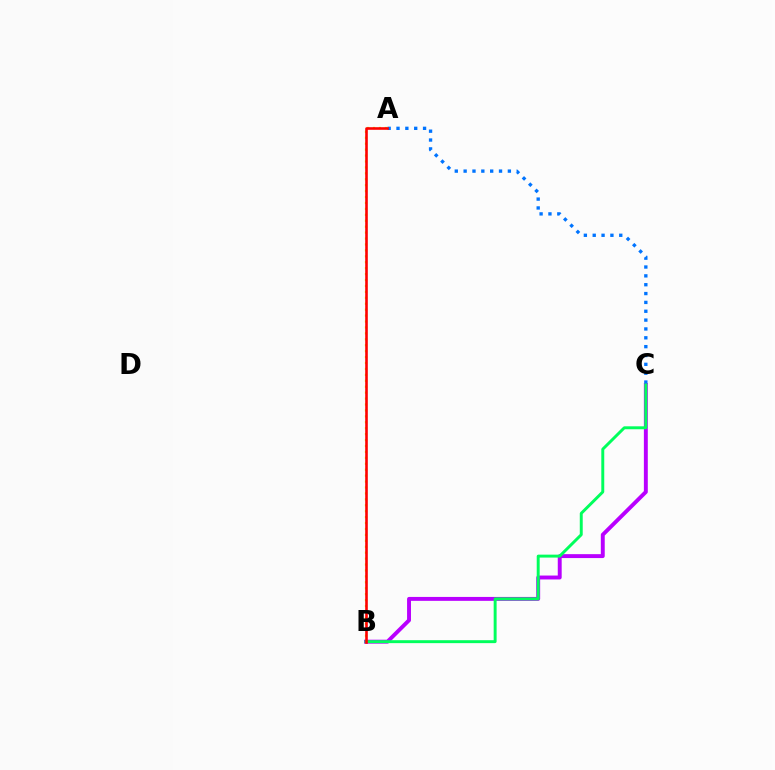{('A', 'B'): [{'color': '#d1ff00', 'line_style': 'dotted', 'thickness': 1.61}, {'color': '#ff0000', 'line_style': 'solid', 'thickness': 1.87}], ('B', 'C'): [{'color': '#b900ff', 'line_style': 'solid', 'thickness': 2.82}, {'color': '#00ff5c', 'line_style': 'solid', 'thickness': 2.12}], ('A', 'C'): [{'color': '#0074ff', 'line_style': 'dotted', 'thickness': 2.4}]}